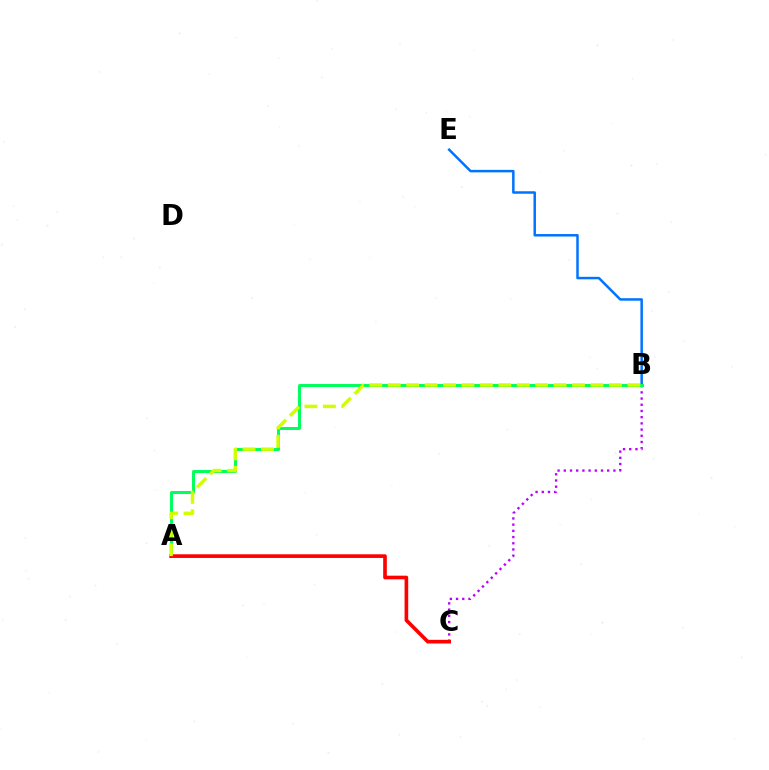{('B', 'C'): [{'color': '#b900ff', 'line_style': 'dotted', 'thickness': 1.69}], ('B', 'E'): [{'color': '#0074ff', 'line_style': 'solid', 'thickness': 1.8}], ('A', 'B'): [{'color': '#00ff5c', 'line_style': 'solid', 'thickness': 2.14}, {'color': '#d1ff00', 'line_style': 'dashed', 'thickness': 2.5}], ('A', 'C'): [{'color': '#ff0000', 'line_style': 'solid', 'thickness': 2.63}]}